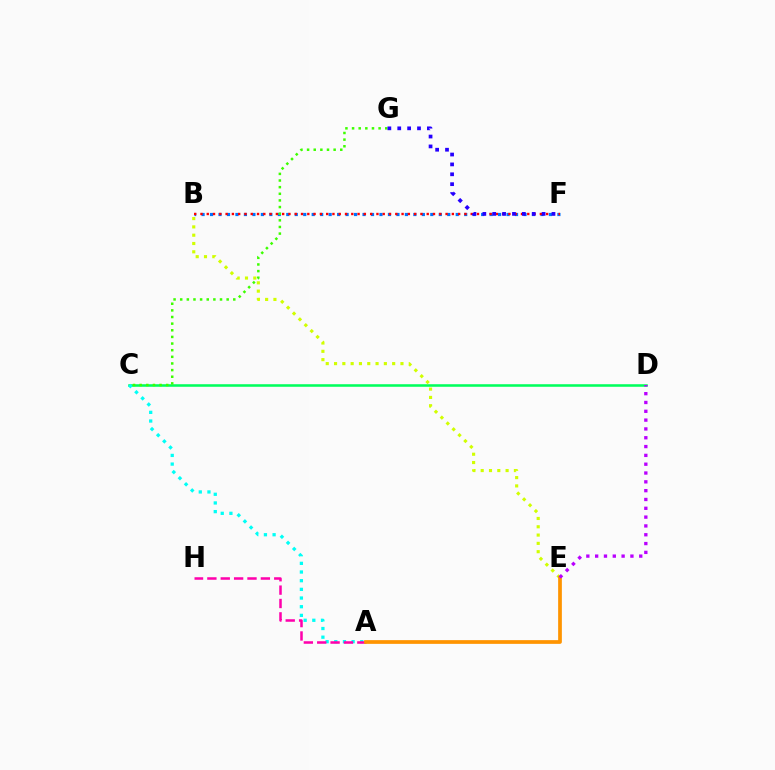{('B', 'F'): [{'color': '#0074ff', 'line_style': 'dotted', 'thickness': 2.3}, {'color': '#ff0000', 'line_style': 'dotted', 'thickness': 1.71}], ('C', 'D'): [{'color': '#00ff5c', 'line_style': 'solid', 'thickness': 1.84}], ('A', 'C'): [{'color': '#00fff6', 'line_style': 'dotted', 'thickness': 2.36}], ('B', 'E'): [{'color': '#d1ff00', 'line_style': 'dotted', 'thickness': 2.26}], ('A', 'H'): [{'color': '#ff00ac', 'line_style': 'dashed', 'thickness': 1.82}], ('C', 'G'): [{'color': '#3dff00', 'line_style': 'dotted', 'thickness': 1.8}], ('A', 'E'): [{'color': '#ff9400', 'line_style': 'solid', 'thickness': 2.68}], ('D', 'E'): [{'color': '#b900ff', 'line_style': 'dotted', 'thickness': 2.4}], ('F', 'G'): [{'color': '#2500ff', 'line_style': 'dotted', 'thickness': 2.68}]}